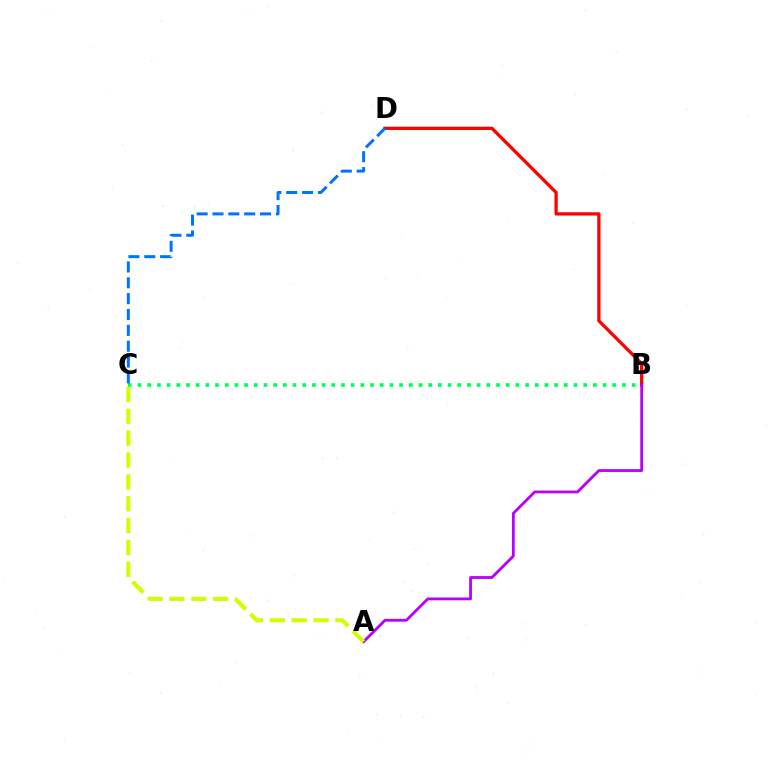{('B', 'C'): [{'color': '#00ff5c', 'line_style': 'dotted', 'thickness': 2.63}], ('B', 'D'): [{'color': '#ff0000', 'line_style': 'solid', 'thickness': 2.35}], ('C', 'D'): [{'color': '#0074ff', 'line_style': 'dashed', 'thickness': 2.15}], ('A', 'B'): [{'color': '#b900ff', 'line_style': 'solid', 'thickness': 2.02}], ('A', 'C'): [{'color': '#d1ff00', 'line_style': 'dashed', 'thickness': 2.97}]}